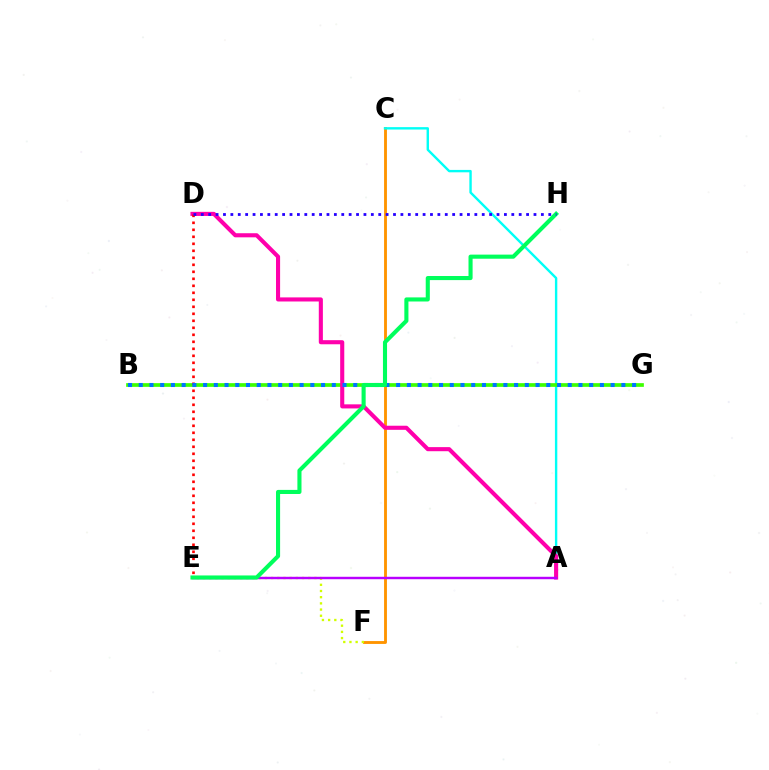{('C', 'F'): [{'color': '#ff9400', 'line_style': 'solid', 'thickness': 2.07}], ('A', 'C'): [{'color': '#00fff6', 'line_style': 'solid', 'thickness': 1.73}], ('E', 'F'): [{'color': '#d1ff00', 'line_style': 'dotted', 'thickness': 1.68}], ('B', 'G'): [{'color': '#3dff00', 'line_style': 'solid', 'thickness': 2.66}, {'color': '#0074ff', 'line_style': 'dotted', 'thickness': 2.91}], ('A', 'D'): [{'color': '#ff00ac', 'line_style': 'solid', 'thickness': 2.95}], ('D', 'E'): [{'color': '#ff0000', 'line_style': 'dotted', 'thickness': 1.9}], ('A', 'E'): [{'color': '#b900ff', 'line_style': 'solid', 'thickness': 1.75}], ('E', 'H'): [{'color': '#00ff5c', 'line_style': 'solid', 'thickness': 2.95}], ('D', 'H'): [{'color': '#2500ff', 'line_style': 'dotted', 'thickness': 2.01}]}